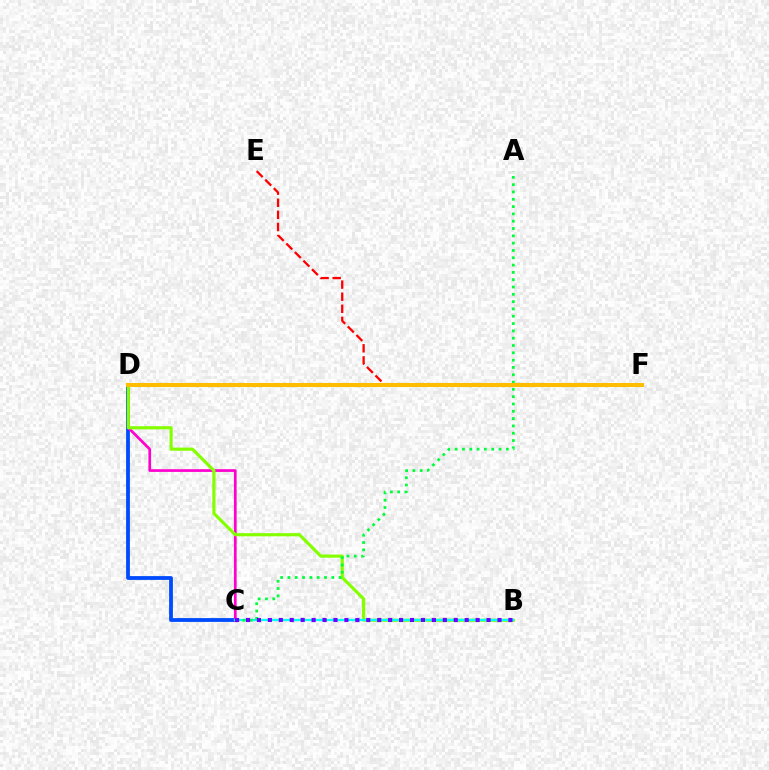{('C', 'D'): [{'color': '#004bff', 'line_style': 'solid', 'thickness': 2.74}, {'color': '#ff00cf', 'line_style': 'solid', 'thickness': 1.95}], ('B', 'D'): [{'color': '#84ff00', 'line_style': 'solid', 'thickness': 2.28}], ('B', 'C'): [{'color': '#00fff6', 'line_style': 'solid', 'thickness': 1.65}, {'color': '#7200ff', 'line_style': 'dotted', 'thickness': 2.97}], ('E', 'F'): [{'color': '#ff0000', 'line_style': 'dashed', 'thickness': 1.64}], ('A', 'C'): [{'color': '#00ff39', 'line_style': 'dotted', 'thickness': 1.99}], ('D', 'F'): [{'color': '#ffbd00', 'line_style': 'solid', 'thickness': 2.92}]}